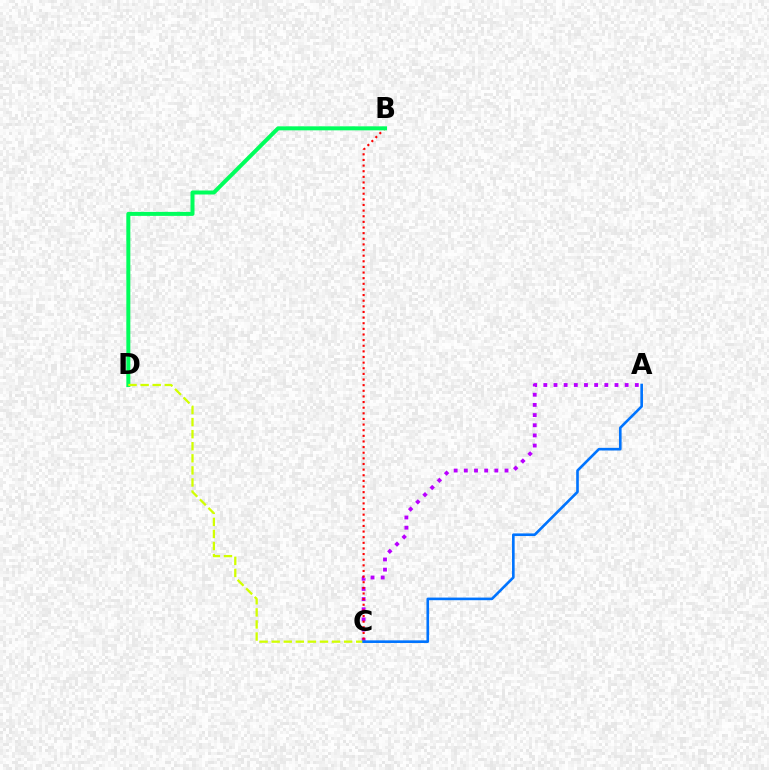{('A', 'C'): [{'color': '#b900ff', 'line_style': 'dotted', 'thickness': 2.76}, {'color': '#0074ff', 'line_style': 'solid', 'thickness': 1.89}], ('B', 'C'): [{'color': '#ff0000', 'line_style': 'dotted', 'thickness': 1.53}], ('B', 'D'): [{'color': '#00ff5c', 'line_style': 'solid', 'thickness': 2.88}], ('C', 'D'): [{'color': '#d1ff00', 'line_style': 'dashed', 'thickness': 1.64}]}